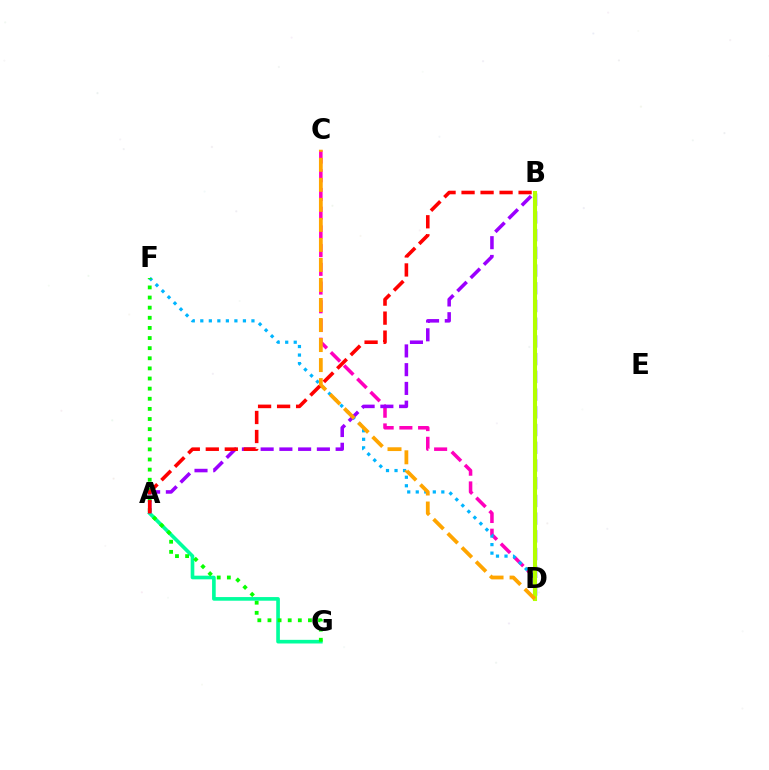{('C', 'D'): [{'color': '#ff00bd', 'line_style': 'dashed', 'thickness': 2.54}, {'color': '#ffa500', 'line_style': 'dashed', 'thickness': 2.72}], ('D', 'F'): [{'color': '#00b5ff', 'line_style': 'dotted', 'thickness': 2.32}], ('B', 'D'): [{'color': '#0010ff', 'line_style': 'dashed', 'thickness': 2.41}, {'color': '#b3ff00', 'line_style': 'solid', 'thickness': 2.94}], ('A', 'G'): [{'color': '#00ff9d', 'line_style': 'solid', 'thickness': 2.62}], ('F', 'G'): [{'color': '#08ff00', 'line_style': 'dotted', 'thickness': 2.75}], ('A', 'B'): [{'color': '#9b00ff', 'line_style': 'dashed', 'thickness': 2.55}, {'color': '#ff0000', 'line_style': 'dashed', 'thickness': 2.58}]}